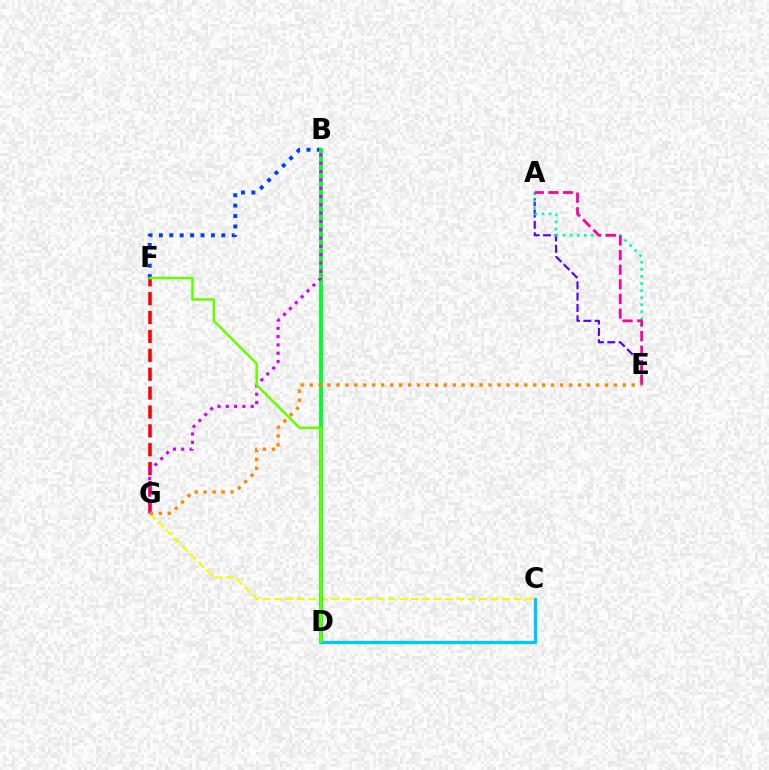{('C', 'G'): [{'color': '#eeff00', 'line_style': 'dashed', 'thickness': 1.55}], ('A', 'E'): [{'color': '#4f00ff', 'line_style': 'dashed', 'thickness': 1.54}, {'color': '#00ffaf', 'line_style': 'dotted', 'thickness': 1.92}, {'color': '#ff00a0', 'line_style': 'dashed', 'thickness': 1.99}], ('B', 'F'): [{'color': '#003fff', 'line_style': 'dotted', 'thickness': 2.83}], ('B', 'D'): [{'color': '#00ff27', 'line_style': 'solid', 'thickness': 2.75}], ('F', 'G'): [{'color': '#ff0000', 'line_style': 'dashed', 'thickness': 2.57}], ('C', 'D'): [{'color': '#00c7ff', 'line_style': 'solid', 'thickness': 2.4}], ('B', 'G'): [{'color': '#d600ff', 'line_style': 'dotted', 'thickness': 2.26}], ('D', 'F'): [{'color': '#66ff00', 'line_style': 'solid', 'thickness': 1.82}], ('E', 'G'): [{'color': '#ff8800', 'line_style': 'dotted', 'thickness': 2.43}]}